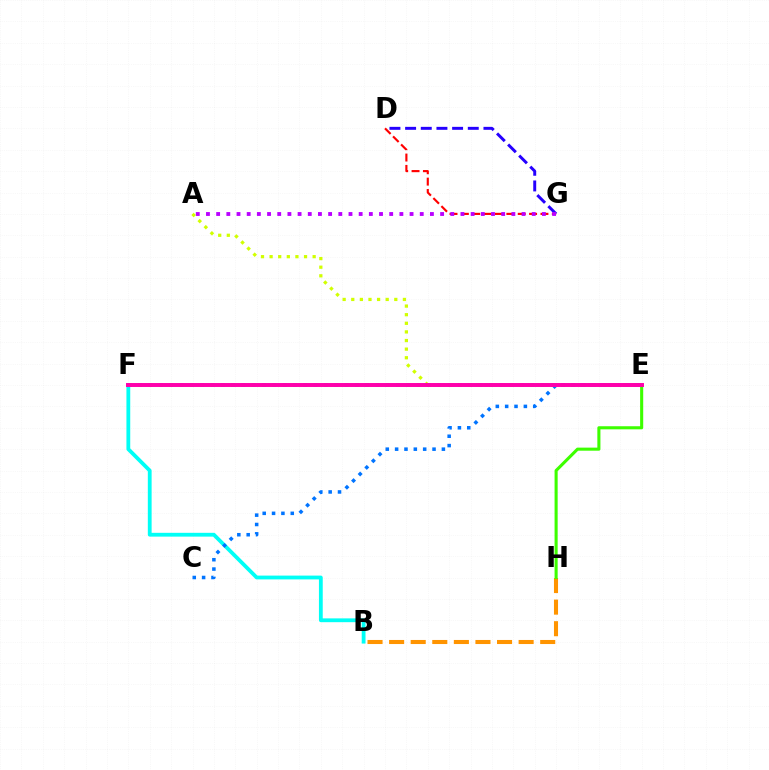{('D', 'G'): [{'color': '#2500ff', 'line_style': 'dashed', 'thickness': 2.13}, {'color': '#ff0000', 'line_style': 'dashed', 'thickness': 1.54}], ('B', 'H'): [{'color': '#ff9400', 'line_style': 'dashed', 'thickness': 2.93}], ('E', 'H'): [{'color': '#3dff00', 'line_style': 'solid', 'thickness': 2.22}], ('B', 'F'): [{'color': '#00fff6', 'line_style': 'solid', 'thickness': 2.74}], ('A', 'G'): [{'color': '#b900ff', 'line_style': 'dotted', 'thickness': 2.77}], ('E', 'F'): [{'color': '#00ff5c', 'line_style': 'dotted', 'thickness': 2.8}, {'color': '#ff00ac', 'line_style': 'solid', 'thickness': 2.85}], ('A', 'E'): [{'color': '#d1ff00', 'line_style': 'dotted', 'thickness': 2.34}], ('C', 'E'): [{'color': '#0074ff', 'line_style': 'dotted', 'thickness': 2.54}]}